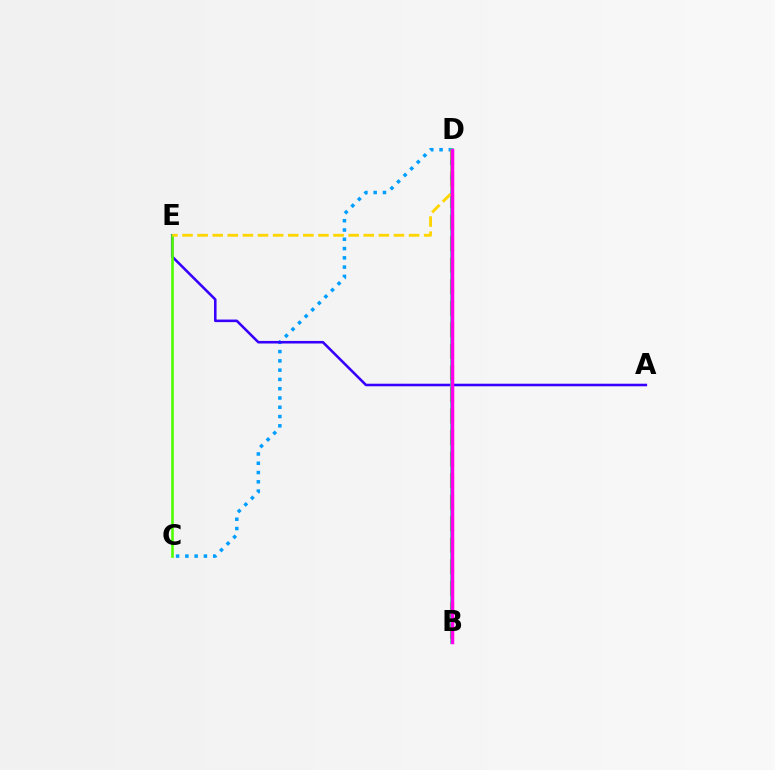{('C', 'D'): [{'color': '#009eff', 'line_style': 'dotted', 'thickness': 2.52}], ('A', 'E'): [{'color': '#3700ff', 'line_style': 'solid', 'thickness': 1.85}], ('B', 'D'): [{'color': '#ff0000', 'line_style': 'dashed', 'thickness': 2.93}, {'color': '#00ff86', 'line_style': 'solid', 'thickness': 2.55}, {'color': '#ff00ed', 'line_style': 'solid', 'thickness': 2.52}], ('C', 'E'): [{'color': '#4fff00', 'line_style': 'solid', 'thickness': 1.88}], ('D', 'E'): [{'color': '#ffd500', 'line_style': 'dashed', 'thickness': 2.05}]}